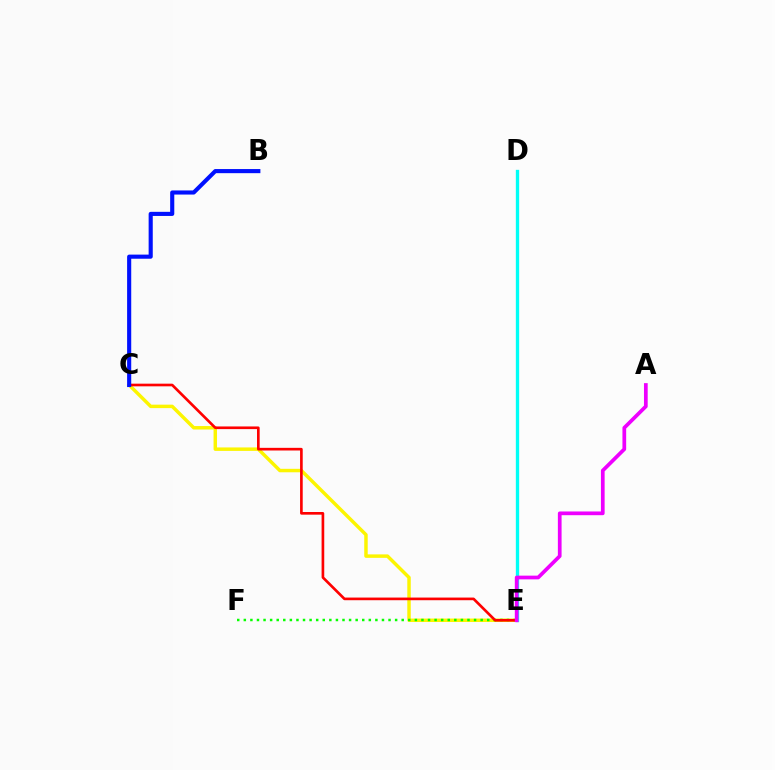{('C', 'E'): [{'color': '#fcf500', 'line_style': 'solid', 'thickness': 2.49}, {'color': '#ff0000', 'line_style': 'solid', 'thickness': 1.91}], ('E', 'F'): [{'color': '#08ff00', 'line_style': 'dotted', 'thickness': 1.79}], ('D', 'E'): [{'color': '#00fff6', 'line_style': 'solid', 'thickness': 2.4}], ('B', 'C'): [{'color': '#0010ff', 'line_style': 'solid', 'thickness': 2.96}], ('A', 'E'): [{'color': '#ee00ff', 'line_style': 'solid', 'thickness': 2.68}]}